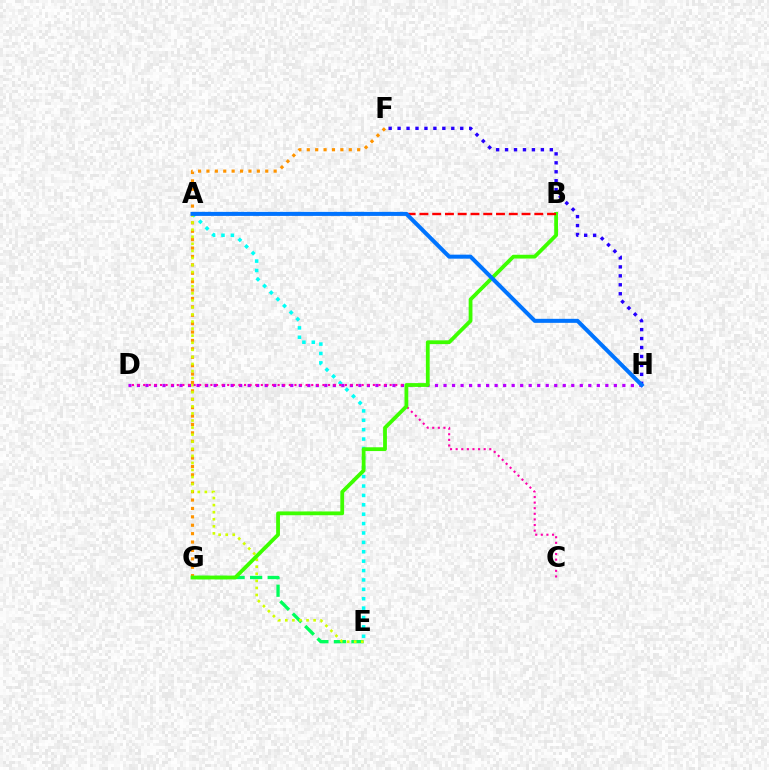{('F', 'G'): [{'color': '#ff9400', 'line_style': 'dotted', 'thickness': 2.28}], ('E', 'G'): [{'color': '#00ff5c', 'line_style': 'dashed', 'thickness': 2.38}], ('A', 'E'): [{'color': '#00fff6', 'line_style': 'dotted', 'thickness': 2.55}, {'color': '#d1ff00', 'line_style': 'dotted', 'thickness': 1.92}], ('D', 'H'): [{'color': '#b900ff', 'line_style': 'dotted', 'thickness': 2.31}], ('C', 'D'): [{'color': '#ff00ac', 'line_style': 'dotted', 'thickness': 1.52}], ('B', 'G'): [{'color': '#3dff00', 'line_style': 'solid', 'thickness': 2.73}], ('F', 'H'): [{'color': '#2500ff', 'line_style': 'dotted', 'thickness': 2.43}], ('A', 'B'): [{'color': '#ff0000', 'line_style': 'dashed', 'thickness': 1.73}], ('A', 'H'): [{'color': '#0074ff', 'line_style': 'solid', 'thickness': 2.9}]}